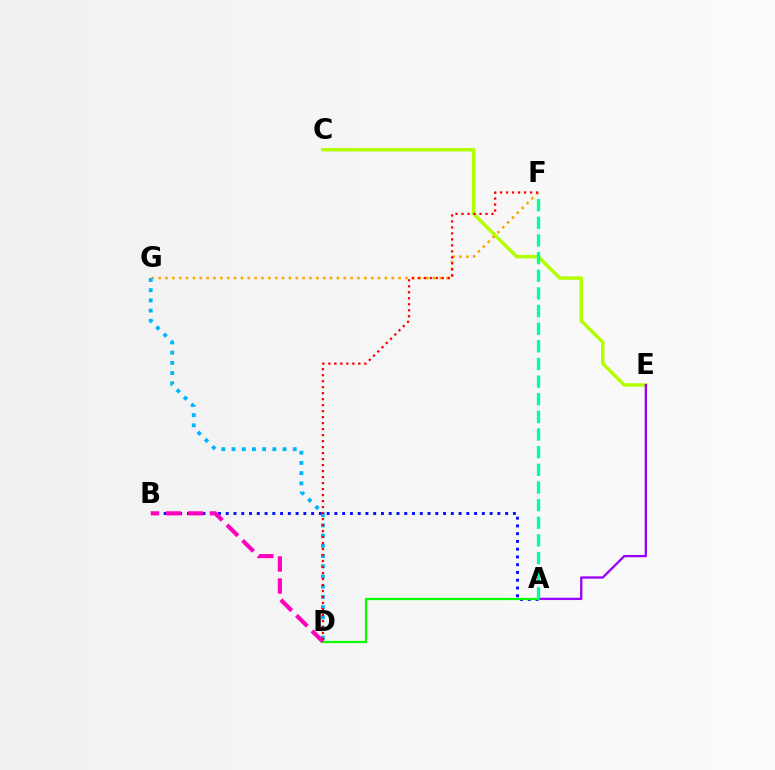{('C', 'E'): [{'color': '#b3ff00', 'line_style': 'solid', 'thickness': 2.49}], ('A', 'B'): [{'color': '#0010ff', 'line_style': 'dotted', 'thickness': 2.11}], ('A', 'E'): [{'color': '#9b00ff', 'line_style': 'solid', 'thickness': 1.66}], ('F', 'G'): [{'color': '#ffa500', 'line_style': 'dotted', 'thickness': 1.86}], ('A', 'D'): [{'color': '#08ff00', 'line_style': 'solid', 'thickness': 1.6}], ('D', 'G'): [{'color': '#00b5ff', 'line_style': 'dotted', 'thickness': 2.77}], ('B', 'D'): [{'color': '#ff00bd', 'line_style': 'dashed', 'thickness': 2.99}], ('A', 'F'): [{'color': '#00ff9d', 'line_style': 'dashed', 'thickness': 2.4}], ('D', 'F'): [{'color': '#ff0000', 'line_style': 'dotted', 'thickness': 1.63}]}